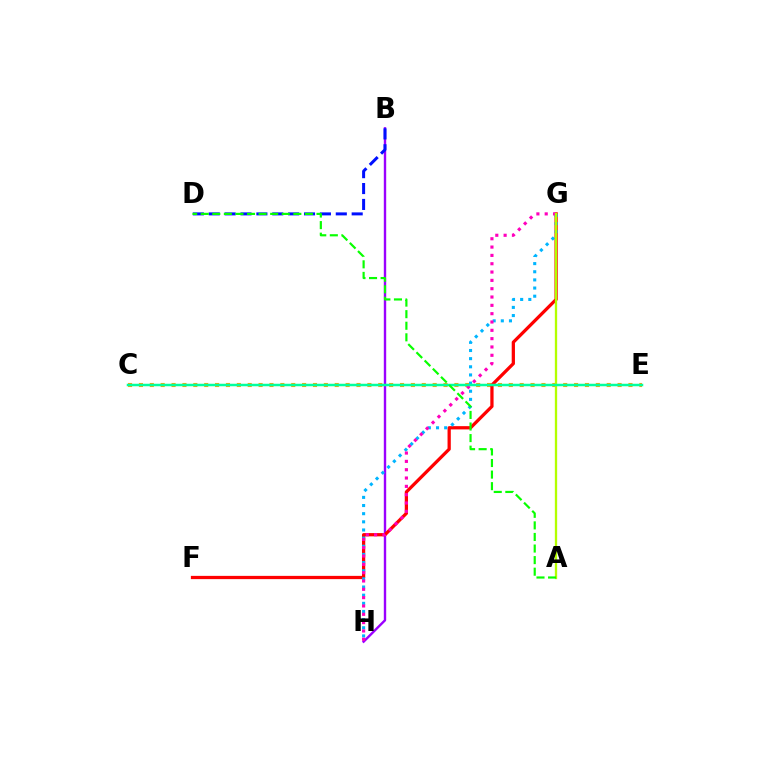{('B', 'H'): [{'color': '#9b00ff', 'line_style': 'solid', 'thickness': 1.72}], ('C', 'E'): [{'color': '#ffa500', 'line_style': 'dotted', 'thickness': 2.96}, {'color': '#00ff9d', 'line_style': 'solid', 'thickness': 1.8}], ('F', 'G'): [{'color': '#ff0000', 'line_style': 'solid', 'thickness': 2.34}], ('G', 'H'): [{'color': '#00b5ff', 'line_style': 'dotted', 'thickness': 2.21}, {'color': '#ff00bd', 'line_style': 'dotted', 'thickness': 2.26}], ('B', 'D'): [{'color': '#0010ff', 'line_style': 'dashed', 'thickness': 2.16}], ('A', 'G'): [{'color': '#b3ff00', 'line_style': 'solid', 'thickness': 1.66}], ('A', 'D'): [{'color': '#08ff00', 'line_style': 'dashed', 'thickness': 1.57}]}